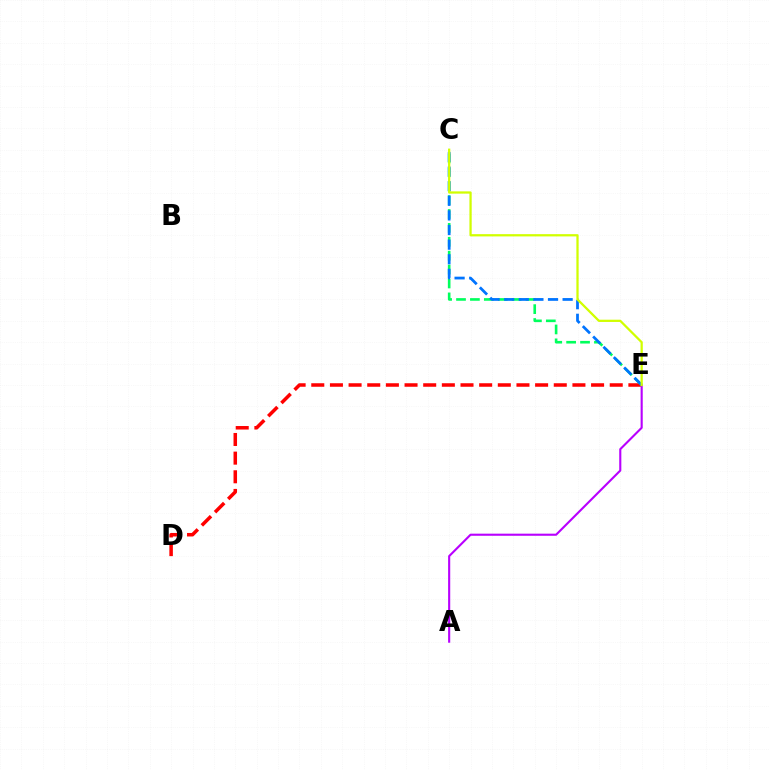{('D', 'E'): [{'color': '#ff0000', 'line_style': 'dashed', 'thickness': 2.53}], ('A', 'E'): [{'color': '#b900ff', 'line_style': 'solid', 'thickness': 1.52}], ('C', 'E'): [{'color': '#00ff5c', 'line_style': 'dashed', 'thickness': 1.89}, {'color': '#0074ff', 'line_style': 'dashed', 'thickness': 1.99}, {'color': '#d1ff00', 'line_style': 'solid', 'thickness': 1.62}]}